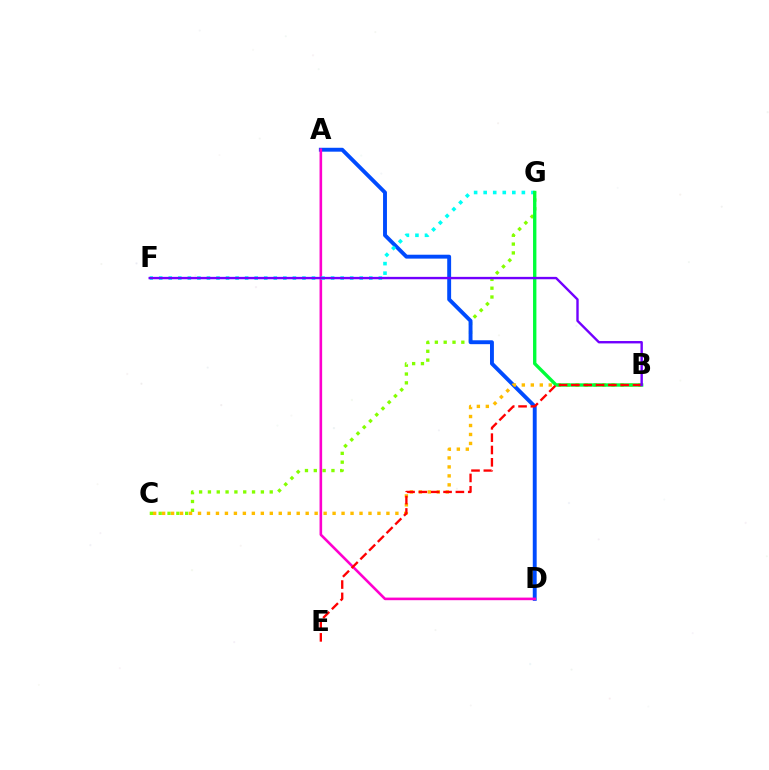{('C', 'G'): [{'color': '#84ff00', 'line_style': 'dotted', 'thickness': 2.4}], ('A', 'D'): [{'color': '#004bff', 'line_style': 'solid', 'thickness': 2.81}, {'color': '#ff00cf', 'line_style': 'solid', 'thickness': 1.87}], ('B', 'C'): [{'color': '#ffbd00', 'line_style': 'dotted', 'thickness': 2.44}], ('F', 'G'): [{'color': '#00fff6', 'line_style': 'dotted', 'thickness': 2.59}], ('B', 'G'): [{'color': '#00ff39', 'line_style': 'solid', 'thickness': 2.42}], ('B', 'E'): [{'color': '#ff0000', 'line_style': 'dashed', 'thickness': 1.68}], ('B', 'F'): [{'color': '#7200ff', 'line_style': 'solid', 'thickness': 1.72}]}